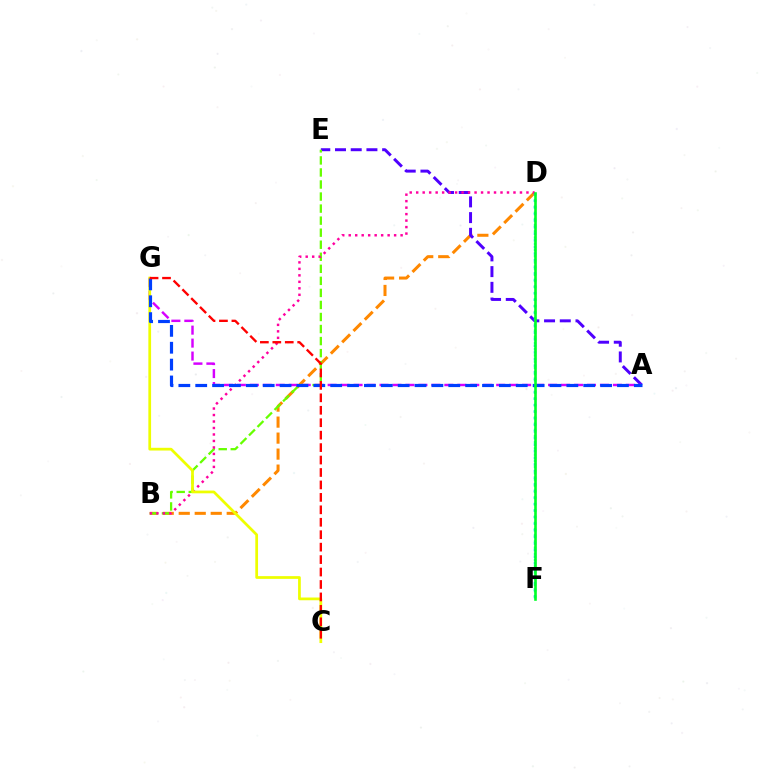{('B', 'D'): [{'color': '#ff8800', 'line_style': 'dashed', 'thickness': 2.17}, {'color': '#ff00a0', 'line_style': 'dotted', 'thickness': 1.76}], ('D', 'F'): [{'color': '#00ffaf', 'line_style': 'dotted', 'thickness': 1.69}, {'color': '#00c7ff', 'line_style': 'dotted', 'thickness': 1.79}, {'color': '#00ff27', 'line_style': 'solid', 'thickness': 1.89}], ('A', 'E'): [{'color': '#4f00ff', 'line_style': 'dashed', 'thickness': 2.14}], ('B', 'E'): [{'color': '#66ff00', 'line_style': 'dashed', 'thickness': 1.64}], ('A', 'G'): [{'color': '#d600ff', 'line_style': 'dashed', 'thickness': 1.76}, {'color': '#003fff', 'line_style': 'dashed', 'thickness': 2.29}], ('C', 'G'): [{'color': '#eeff00', 'line_style': 'solid', 'thickness': 1.97}, {'color': '#ff0000', 'line_style': 'dashed', 'thickness': 1.69}]}